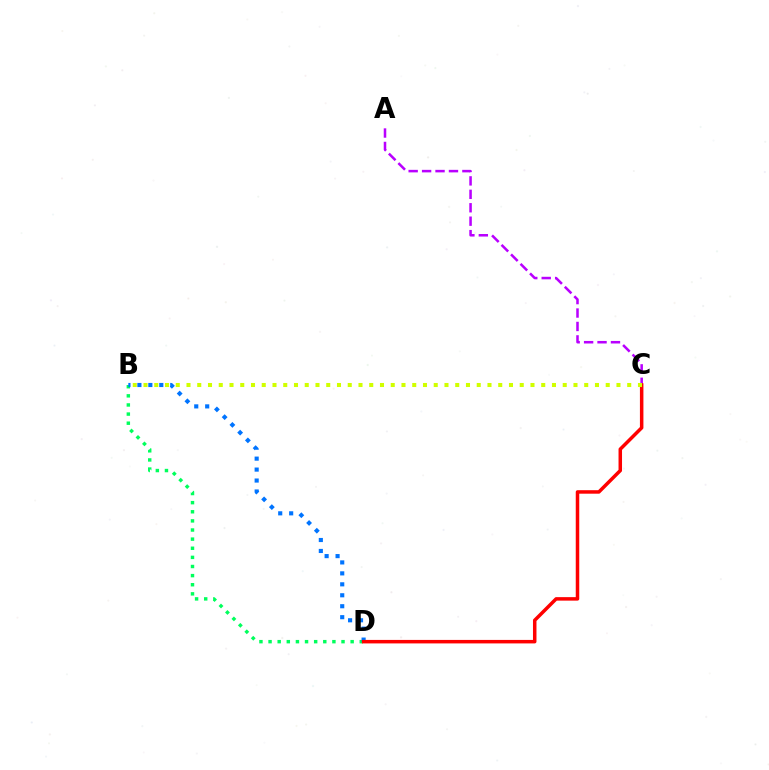{('A', 'C'): [{'color': '#b900ff', 'line_style': 'dashed', 'thickness': 1.82}], ('B', 'D'): [{'color': '#00ff5c', 'line_style': 'dotted', 'thickness': 2.48}, {'color': '#0074ff', 'line_style': 'dotted', 'thickness': 2.98}], ('C', 'D'): [{'color': '#ff0000', 'line_style': 'solid', 'thickness': 2.52}], ('B', 'C'): [{'color': '#d1ff00', 'line_style': 'dotted', 'thickness': 2.92}]}